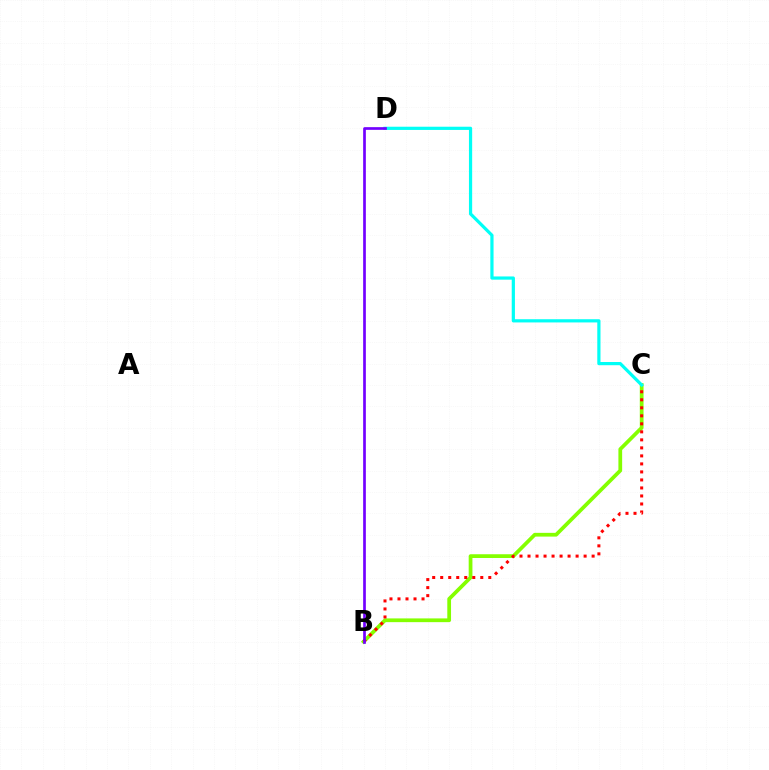{('B', 'C'): [{'color': '#84ff00', 'line_style': 'solid', 'thickness': 2.69}, {'color': '#ff0000', 'line_style': 'dotted', 'thickness': 2.18}], ('C', 'D'): [{'color': '#00fff6', 'line_style': 'solid', 'thickness': 2.31}], ('B', 'D'): [{'color': '#7200ff', 'line_style': 'solid', 'thickness': 1.93}]}